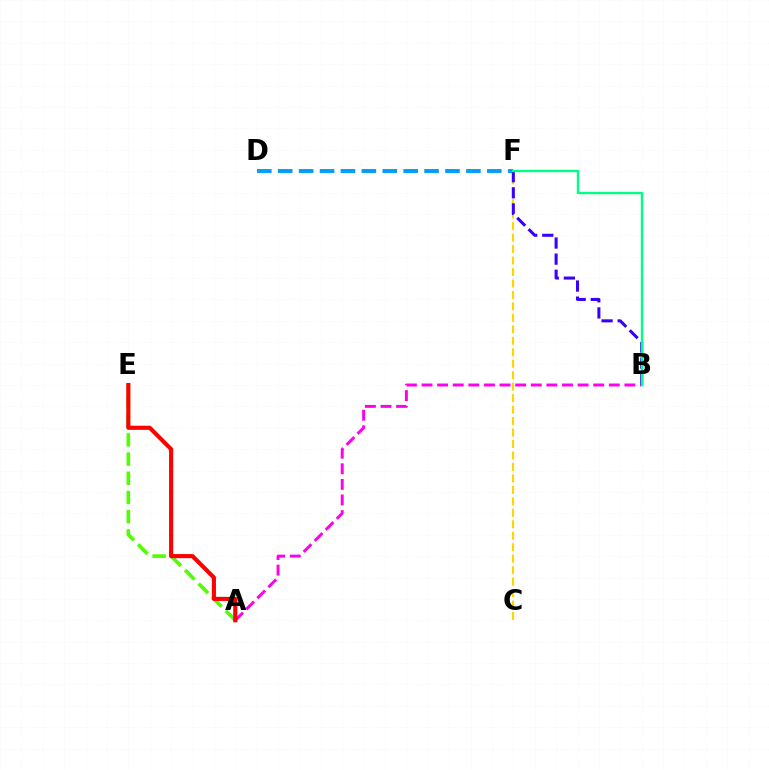{('D', 'F'): [{'color': '#009eff', 'line_style': 'dashed', 'thickness': 2.84}], ('A', 'B'): [{'color': '#ff00ed', 'line_style': 'dashed', 'thickness': 2.12}], ('C', 'F'): [{'color': '#ffd500', 'line_style': 'dashed', 'thickness': 1.56}], ('A', 'E'): [{'color': '#4fff00', 'line_style': 'dashed', 'thickness': 2.61}, {'color': '#ff0000', 'line_style': 'solid', 'thickness': 2.97}], ('B', 'F'): [{'color': '#3700ff', 'line_style': 'dashed', 'thickness': 2.19}, {'color': '#00ff86', 'line_style': 'solid', 'thickness': 1.74}]}